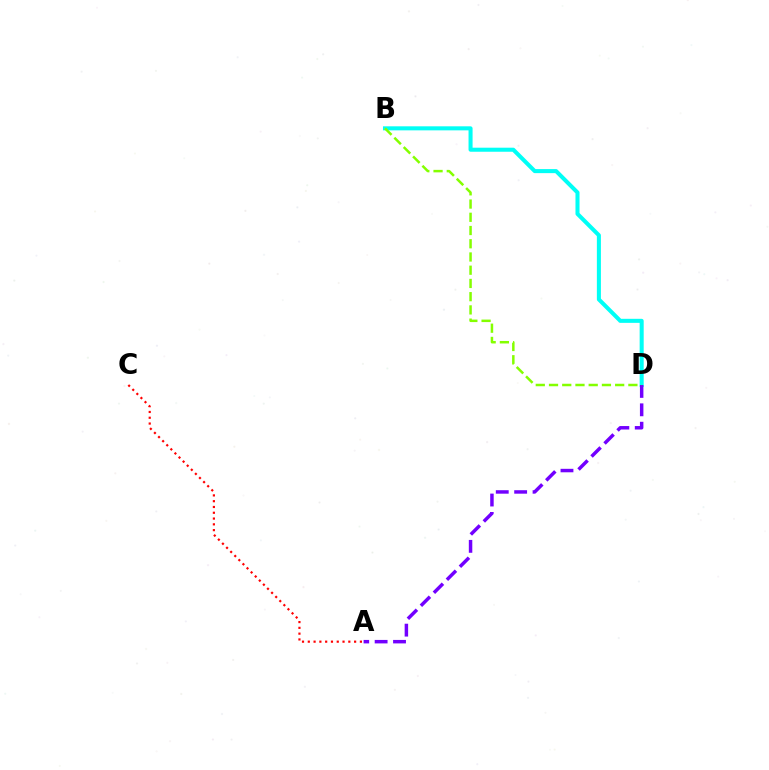{('B', 'D'): [{'color': '#00fff6', 'line_style': 'solid', 'thickness': 2.91}, {'color': '#84ff00', 'line_style': 'dashed', 'thickness': 1.8}], ('A', 'D'): [{'color': '#7200ff', 'line_style': 'dashed', 'thickness': 2.5}], ('A', 'C'): [{'color': '#ff0000', 'line_style': 'dotted', 'thickness': 1.57}]}